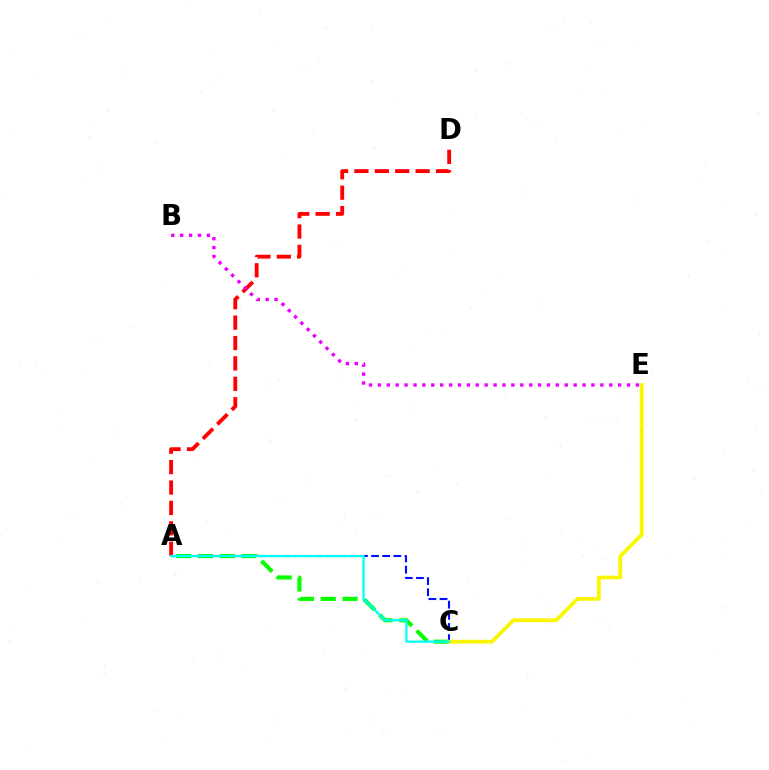{('A', 'C'): [{'color': '#08ff00', 'line_style': 'dashed', 'thickness': 2.97}, {'color': '#0010ff', 'line_style': 'dashed', 'thickness': 1.51}, {'color': '#00fff6', 'line_style': 'solid', 'thickness': 1.62}], ('C', 'E'): [{'color': '#fcf500', 'line_style': 'solid', 'thickness': 2.71}], ('A', 'D'): [{'color': '#ff0000', 'line_style': 'dashed', 'thickness': 2.77}], ('B', 'E'): [{'color': '#ee00ff', 'line_style': 'dotted', 'thickness': 2.42}]}